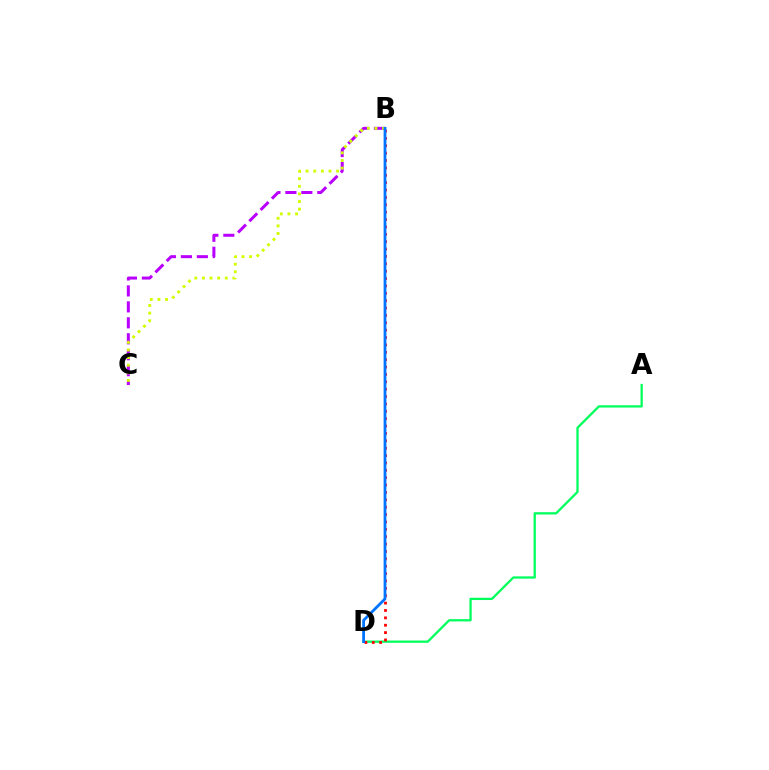{('A', 'D'): [{'color': '#00ff5c', 'line_style': 'solid', 'thickness': 1.64}], ('B', 'C'): [{'color': '#b900ff', 'line_style': 'dashed', 'thickness': 2.17}, {'color': '#d1ff00', 'line_style': 'dotted', 'thickness': 2.07}], ('B', 'D'): [{'color': '#ff0000', 'line_style': 'dotted', 'thickness': 2.0}, {'color': '#0074ff', 'line_style': 'solid', 'thickness': 2.02}]}